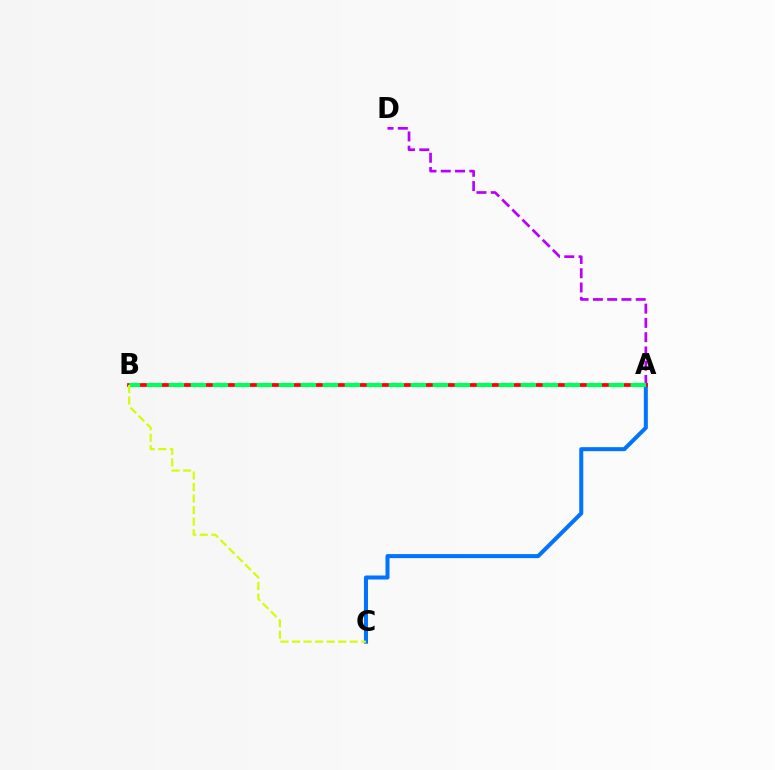{('A', 'D'): [{'color': '#b900ff', 'line_style': 'dashed', 'thickness': 1.94}], ('A', 'C'): [{'color': '#0074ff', 'line_style': 'solid', 'thickness': 2.89}], ('A', 'B'): [{'color': '#ff0000', 'line_style': 'solid', 'thickness': 2.69}, {'color': '#00ff5c', 'line_style': 'dashed', 'thickness': 2.99}], ('B', 'C'): [{'color': '#d1ff00', 'line_style': 'dashed', 'thickness': 1.57}]}